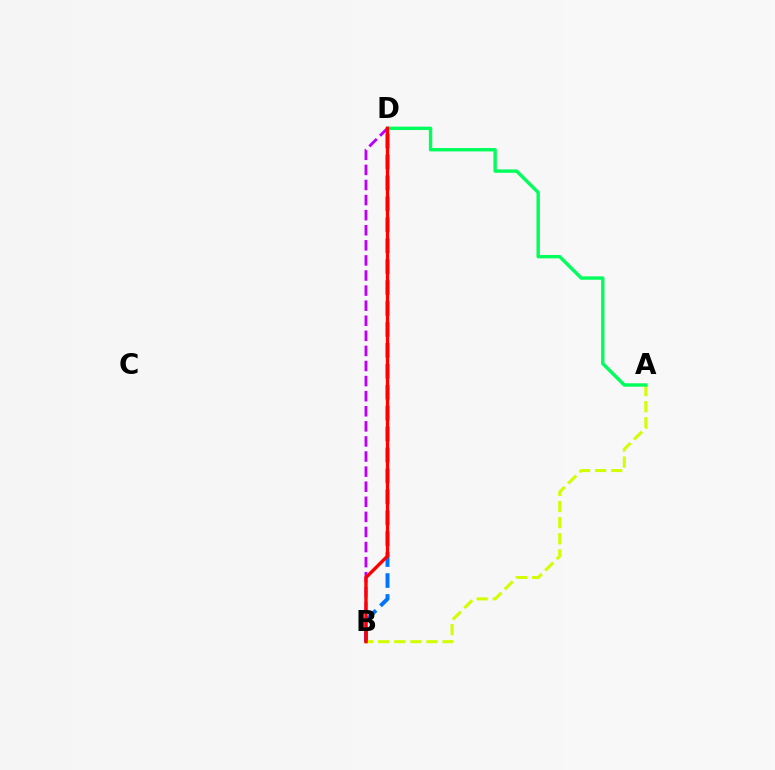{('B', 'D'): [{'color': '#0074ff', 'line_style': 'dashed', 'thickness': 2.84}, {'color': '#b900ff', 'line_style': 'dashed', 'thickness': 2.05}, {'color': '#ff0000', 'line_style': 'solid', 'thickness': 2.42}], ('A', 'B'): [{'color': '#d1ff00', 'line_style': 'dashed', 'thickness': 2.18}], ('A', 'D'): [{'color': '#00ff5c', 'line_style': 'solid', 'thickness': 2.44}]}